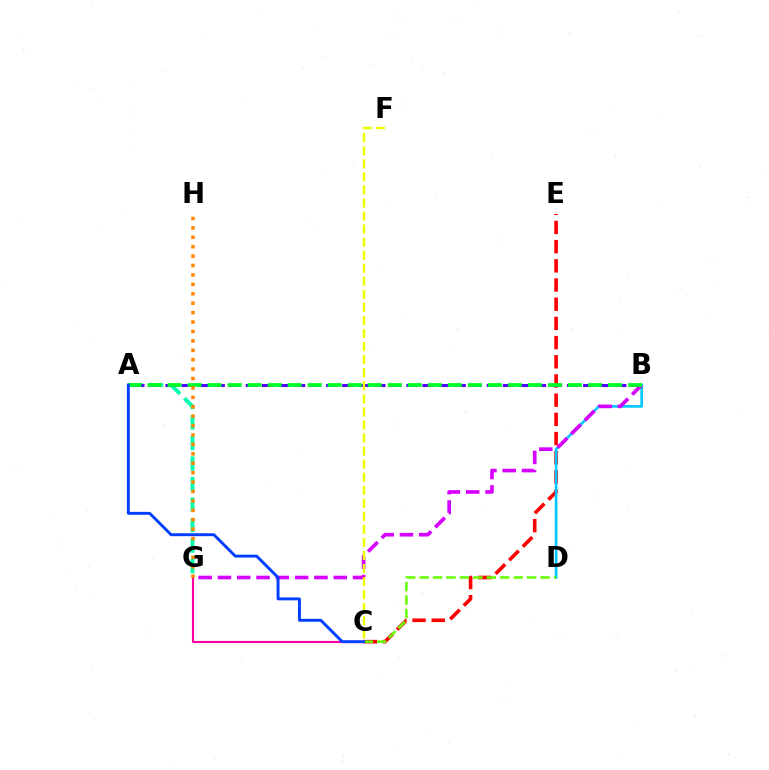{('C', 'G'): [{'color': '#ff00a0', 'line_style': 'solid', 'thickness': 1.54}], ('C', 'E'): [{'color': '#ff0000', 'line_style': 'dashed', 'thickness': 2.61}], ('A', 'G'): [{'color': '#00ffaf', 'line_style': 'dashed', 'thickness': 2.79}], ('A', 'B'): [{'color': '#4f00ff', 'line_style': 'dashed', 'thickness': 2.18}, {'color': '#00ff27', 'line_style': 'dashed', 'thickness': 2.72}], ('B', 'D'): [{'color': '#00c7ff', 'line_style': 'solid', 'thickness': 1.89}], ('B', 'G'): [{'color': '#d600ff', 'line_style': 'dashed', 'thickness': 2.62}], ('C', 'F'): [{'color': '#eeff00', 'line_style': 'dashed', 'thickness': 1.77}], ('G', 'H'): [{'color': '#ff8800', 'line_style': 'dotted', 'thickness': 2.56}], ('C', 'D'): [{'color': '#66ff00', 'line_style': 'dashed', 'thickness': 1.83}], ('A', 'C'): [{'color': '#003fff', 'line_style': 'solid', 'thickness': 2.1}]}